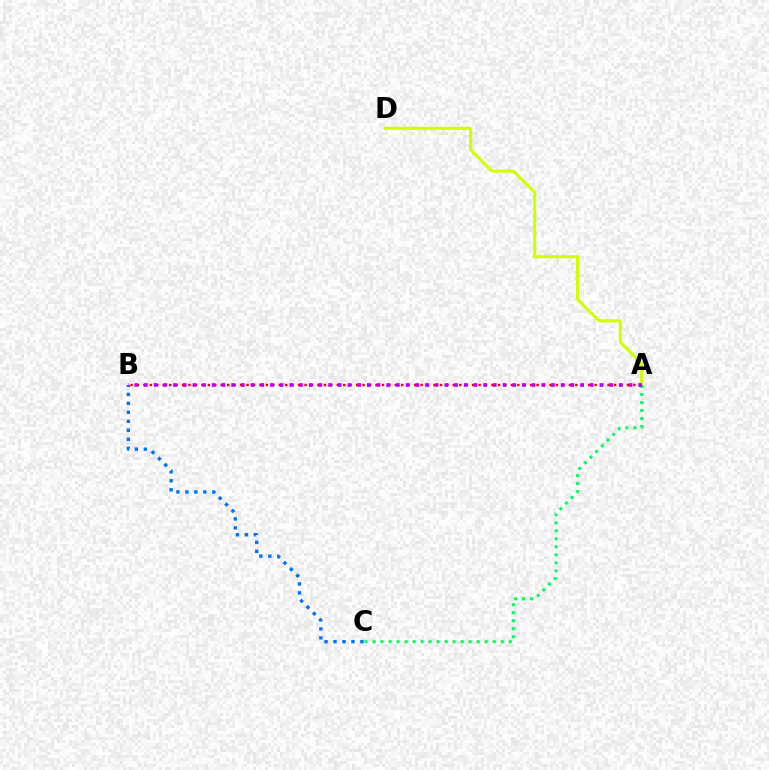{('B', 'C'): [{'color': '#0074ff', 'line_style': 'dotted', 'thickness': 2.44}], ('A', 'B'): [{'color': '#ff0000', 'line_style': 'dotted', 'thickness': 1.75}, {'color': '#b900ff', 'line_style': 'dotted', 'thickness': 2.63}], ('A', 'D'): [{'color': '#d1ff00', 'line_style': 'solid', 'thickness': 2.16}], ('A', 'C'): [{'color': '#00ff5c', 'line_style': 'dotted', 'thickness': 2.18}]}